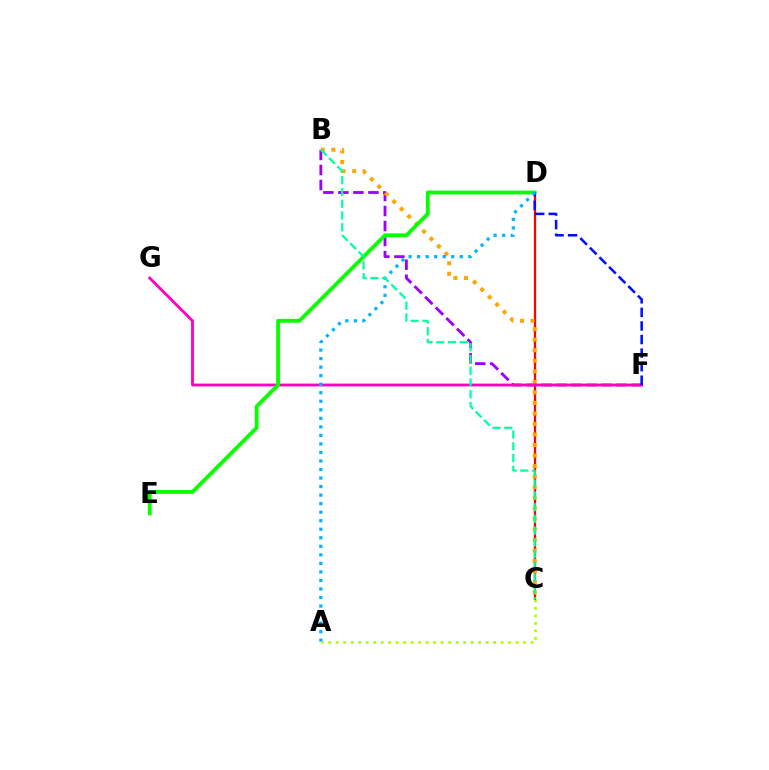{('B', 'F'): [{'color': '#9b00ff', 'line_style': 'dashed', 'thickness': 2.04}], ('C', 'D'): [{'color': '#ff0000', 'line_style': 'solid', 'thickness': 1.64}], ('A', 'C'): [{'color': '#b3ff00', 'line_style': 'dotted', 'thickness': 2.04}], ('B', 'C'): [{'color': '#ffa500', 'line_style': 'dotted', 'thickness': 2.86}, {'color': '#00ff9d', 'line_style': 'dashed', 'thickness': 1.6}], ('F', 'G'): [{'color': '#ff00bd', 'line_style': 'solid', 'thickness': 2.03}], ('D', 'E'): [{'color': '#08ff00', 'line_style': 'solid', 'thickness': 2.73}], ('D', 'F'): [{'color': '#0010ff', 'line_style': 'dashed', 'thickness': 1.84}], ('A', 'D'): [{'color': '#00b5ff', 'line_style': 'dotted', 'thickness': 2.32}]}